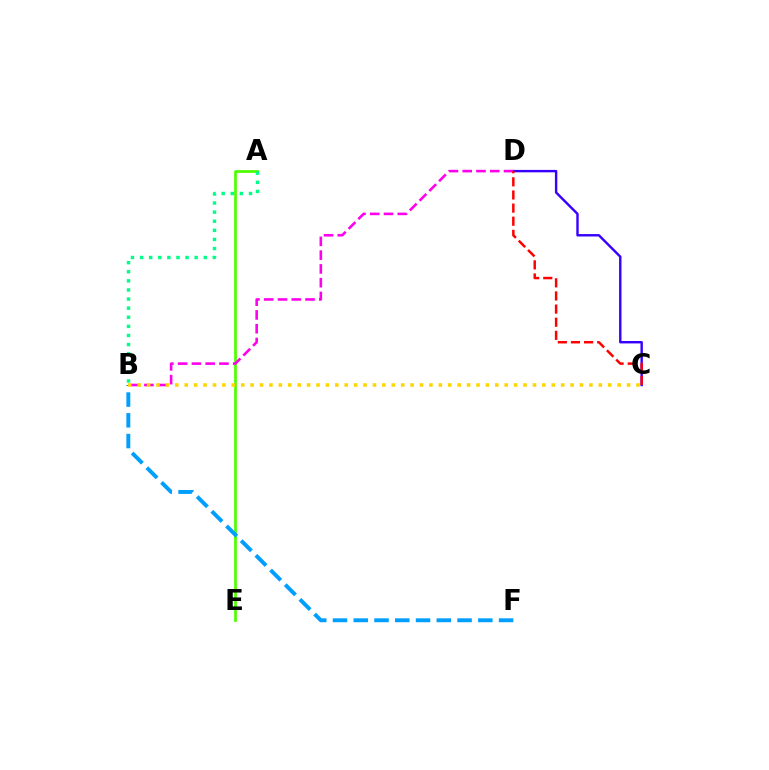{('C', 'D'): [{'color': '#3700ff', 'line_style': 'solid', 'thickness': 1.74}, {'color': '#ff0000', 'line_style': 'dashed', 'thickness': 1.78}], ('A', 'E'): [{'color': '#4fff00', 'line_style': 'solid', 'thickness': 1.97}], ('B', 'D'): [{'color': '#ff00ed', 'line_style': 'dashed', 'thickness': 1.87}], ('B', 'F'): [{'color': '#009eff', 'line_style': 'dashed', 'thickness': 2.82}], ('A', 'B'): [{'color': '#00ff86', 'line_style': 'dotted', 'thickness': 2.47}], ('B', 'C'): [{'color': '#ffd500', 'line_style': 'dotted', 'thickness': 2.56}]}